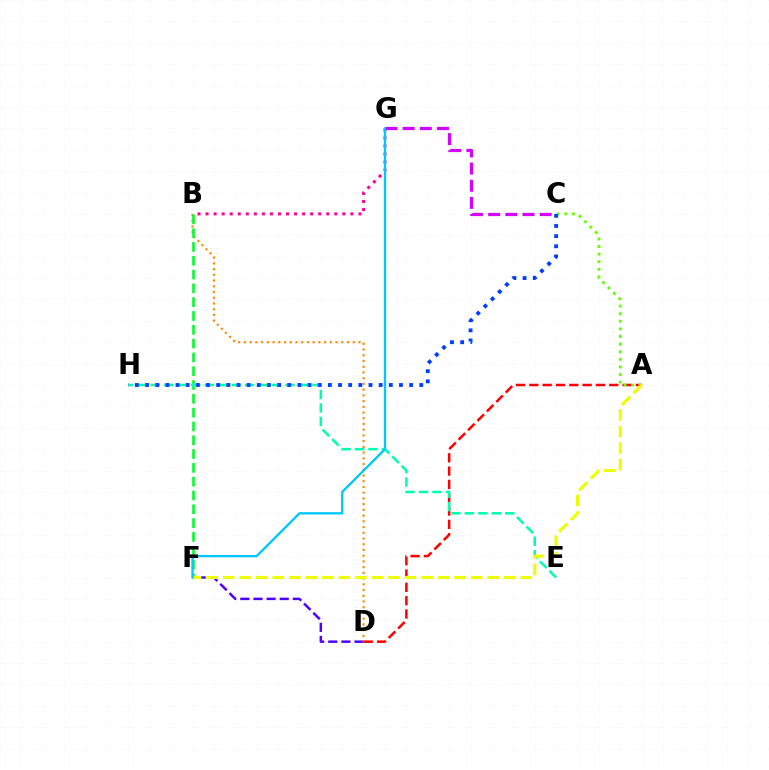{('D', 'F'): [{'color': '#4f00ff', 'line_style': 'dashed', 'thickness': 1.78}], ('B', 'D'): [{'color': '#ff8800', 'line_style': 'dotted', 'thickness': 1.56}], ('A', 'D'): [{'color': '#ff0000', 'line_style': 'dashed', 'thickness': 1.81}], ('B', 'G'): [{'color': '#ff00a0', 'line_style': 'dotted', 'thickness': 2.19}], ('B', 'F'): [{'color': '#00ff27', 'line_style': 'dashed', 'thickness': 1.88}], ('A', 'C'): [{'color': '#66ff00', 'line_style': 'dotted', 'thickness': 2.07}], ('E', 'H'): [{'color': '#00ffaf', 'line_style': 'dashed', 'thickness': 1.83}], ('A', 'F'): [{'color': '#eeff00', 'line_style': 'dashed', 'thickness': 2.25}], ('C', 'G'): [{'color': '#d600ff', 'line_style': 'dashed', 'thickness': 2.33}], ('C', 'H'): [{'color': '#003fff', 'line_style': 'dotted', 'thickness': 2.76}], ('F', 'G'): [{'color': '#00c7ff', 'line_style': 'solid', 'thickness': 1.68}]}